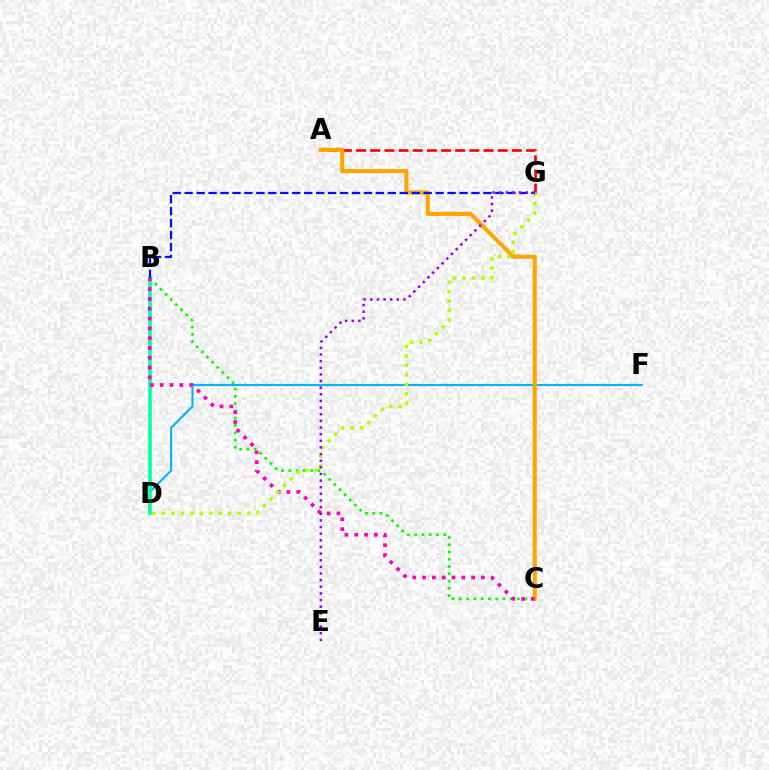{('B', 'C'): [{'color': '#08ff00', 'line_style': 'dotted', 'thickness': 1.97}, {'color': '#ff00bd', 'line_style': 'dotted', 'thickness': 2.66}], ('D', 'F'): [{'color': '#00b5ff', 'line_style': 'solid', 'thickness': 1.53}], ('A', 'G'): [{'color': '#ff0000', 'line_style': 'dashed', 'thickness': 1.92}], ('B', 'D'): [{'color': '#00ff9d', 'line_style': 'solid', 'thickness': 2.55}], ('A', 'C'): [{'color': '#ffa500', 'line_style': 'solid', 'thickness': 2.94}], ('D', 'G'): [{'color': '#b3ff00', 'line_style': 'dotted', 'thickness': 2.57}], ('B', 'G'): [{'color': '#0010ff', 'line_style': 'dashed', 'thickness': 1.62}], ('E', 'G'): [{'color': '#9b00ff', 'line_style': 'dotted', 'thickness': 1.8}]}